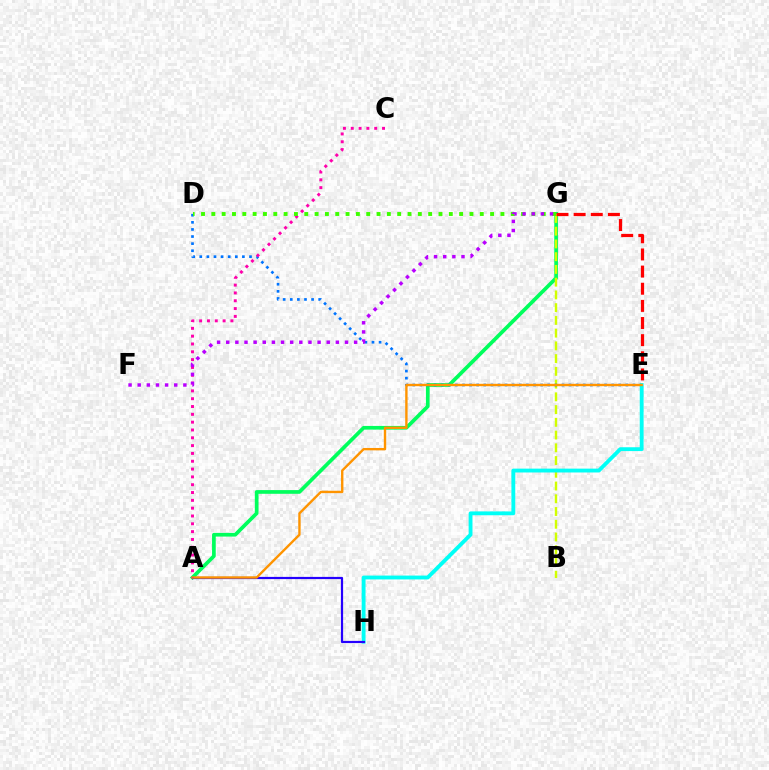{('A', 'G'): [{'color': '#00ff5c', 'line_style': 'solid', 'thickness': 2.66}], ('B', 'G'): [{'color': '#d1ff00', 'line_style': 'dashed', 'thickness': 1.73}], ('D', 'E'): [{'color': '#0074ff', 'line_style': 'dotted', 'thickness': 1.93}], ('E', 'H'): [{'color': '#00fff6', 'line_style': 'solid', 'thickness': 2.77}], ('A', 'H'): [{'color': '#2500ff', 'line_style': 'solid', 'thickness': 1.58}], ('A', 'E'): [{'color': '#ff9400', 'line_style': 'solid', 'thickness': 1.72}], ('A', 'C'): [{'color': '#ff00ac', 'line_style': 'dotted', 'thickness': 2.12}], ('D', 'G'): [{'color': '#3dff00', 'line_style': 'dotted', 'thickness': 2.81}], ('E', 'G'): [{'color': '#ff0000', 'line_style': 'dashed', 'thickness': 2.33}], ('F', 'G'): [{'color': '#b900ff', 'line_style': 'dotted', 'thickness': 2.48}]}